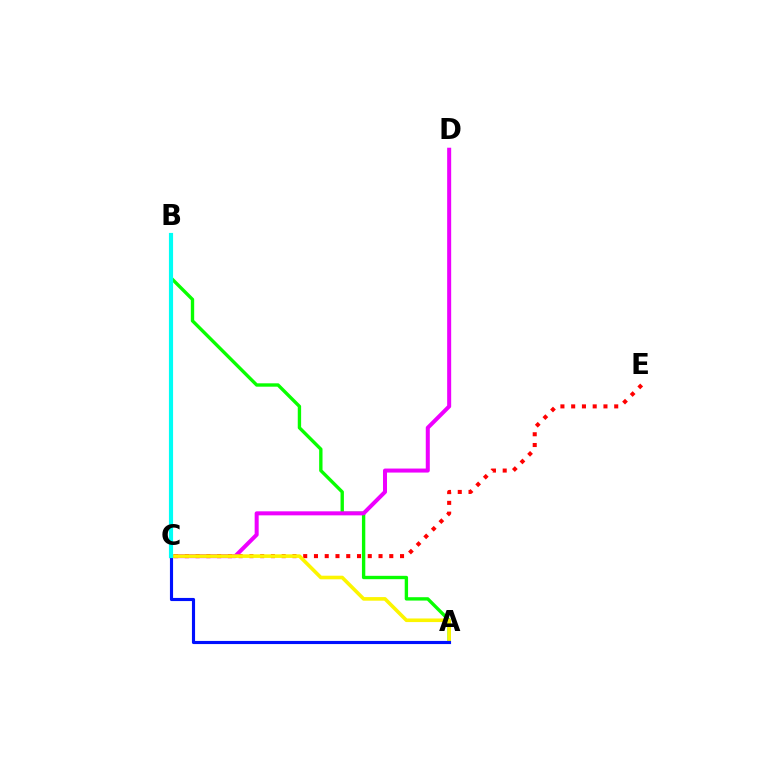{('A', 'B'): [{'color': '#08ff00', 'line_style': 'solid', 'thickness': 2.42}], ('C', 'D'): [{'color': '#ee00ff', 'line_style': 'solid', 'thickness': 2.89}], ('C', 'E'): [{'color': '#ff0000', 'line_style': 'dotted', 'thickness': 2.92}], ('A', 'C'): [{'color': '#fcf500', 'line_style': 'solid', 'thickness': 2.59}, {'color': '#0010ff', 'line_style': 'solid', 'thickness': 2.25}], ('B', 'C'): [{'color': '#00fff6', 'line_style': 'solid', 'thickness': 2.99}]}